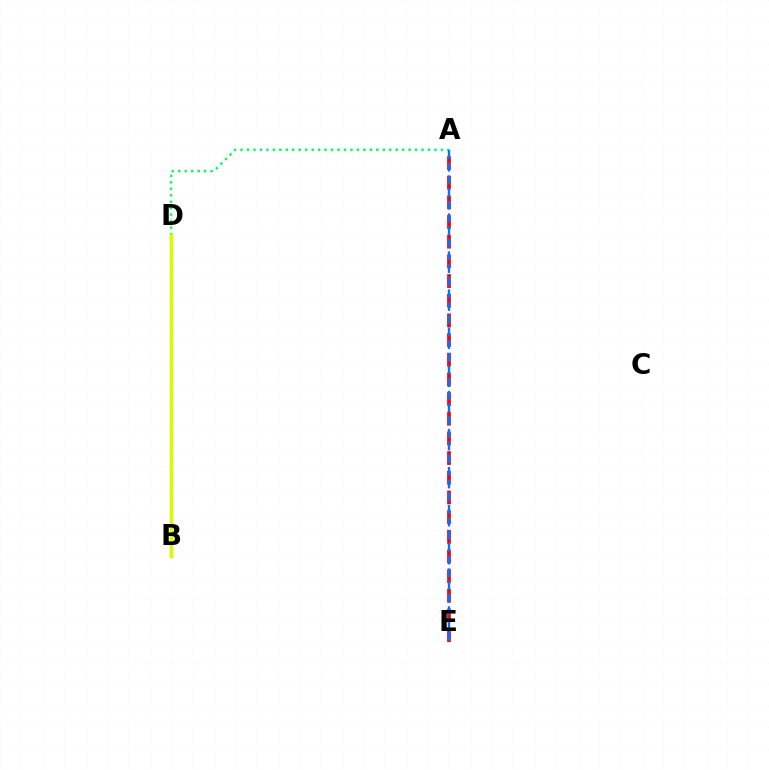{('A', 'D'): [{'color': '#00ff5c', 'line_style': 'dotted', 'thickness': 1.76}], ('A', 'E'): [{'color': '#ff0000', 'line_style': 'dashed', 'thickness': 2.67}, {'color': '#0074ff', 'line_style': 'dashed', 'thickness': 1.72}], ('B', 'D'): [{'color': '#b900ff', 'line_style': 'solid', 'thickness': 2.22}, {'color': '#d1ff00', 'line_style': 'solid', 'thickness': 2.52}]}